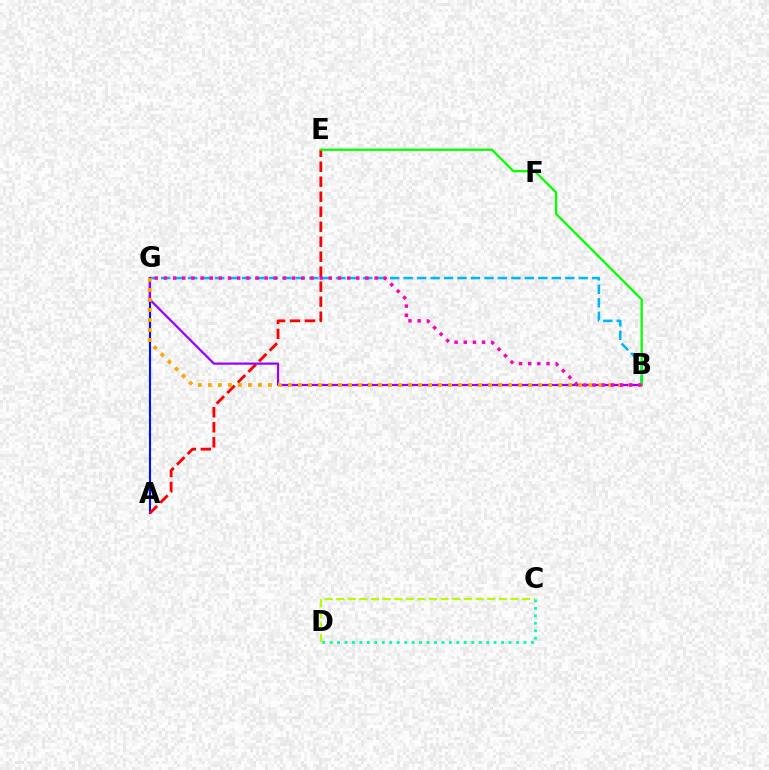{('C', 'D'): [{'color': '#b3ff00', 'line_style': 'dashed', 'thickness': 1.58}, {'color': '#00ff9d', 'line_style': 'dotted', 'thickness': 2.03}], ('B', 'G'): [{'color': '#00b5ff', 'line_style': 'dashed', 'thickness': 1.83}, {'color': '#9b00ff', 'line_style': 'solid', 'thickness': 1.6}, {'color': '#ffa500', 'line_style': 'dotted', 'thickness': 2.72}, {'color': '#ff00bd', 'line_style': 'dotted', 'thickness': 2.49}], ('A', 'G'): [{'color': '#0010ff', 'line_style': 'solid', 'thickness': 1.53}], ('A', 'E'): [{'color': '#ff0000', 'line_style': 'dashed', 'thickness': 2.04}], ('B', 'E'): [{'color': '#08ff00', 'line_style': 'solid', 'thickness': 1.63}]}